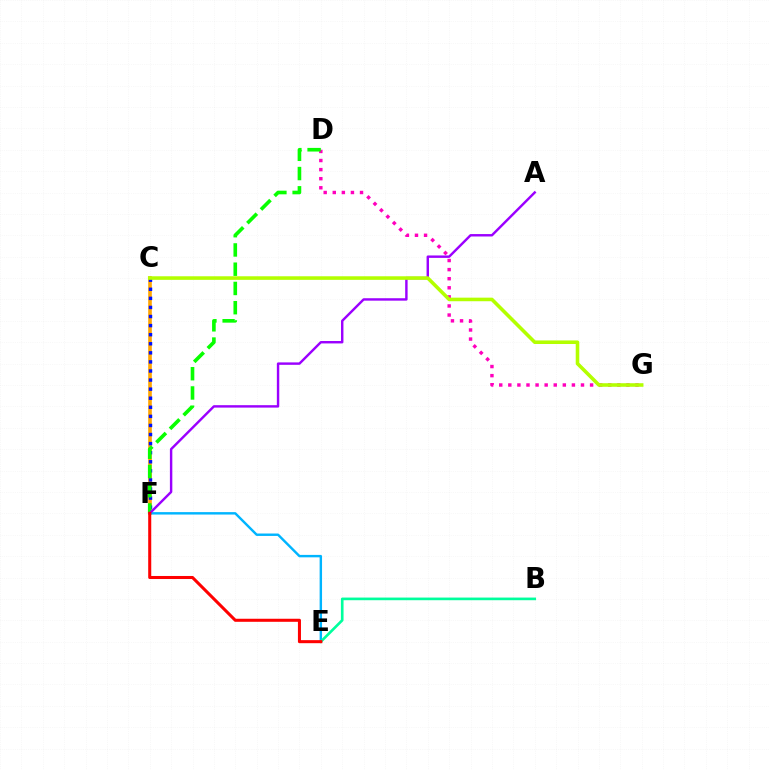{('D', 'G'): [{'color': '#ff00bd', 'line_style': 'dotted', 'thickness': 2.47}], ('C', 'F'): [{'color': '#ffa500', 'line_style': 'solid', 'thickness': 2.61}, {'color': '#0010ff', 'line_style': 'dotted', 'thickness': 2.47}], ('E', 'F'): [{'color': '#00b5ff', 'line_style': 'solid', 'thickness': 1.74}, {'color': '#ff0000', 'line_style': 'solid', 'thickness': 2.19}], ('B', 'E'): [{'color': '#00ff9d', 'line_style': 'solid', 'thickness': 1.91}], ('D', 'F'): [{'color': '#08ff00', 'line_style': 'dashed', 'thickness': 2.62}], ('A', 'F'): [{'color': '#9b00ff', 'line_style': 'solid', 'thickness': 1.74}], ('C', 'G'): [{'color': '#b3ff00', 'line_style': 'solid', 'thickness': 2.57}]}